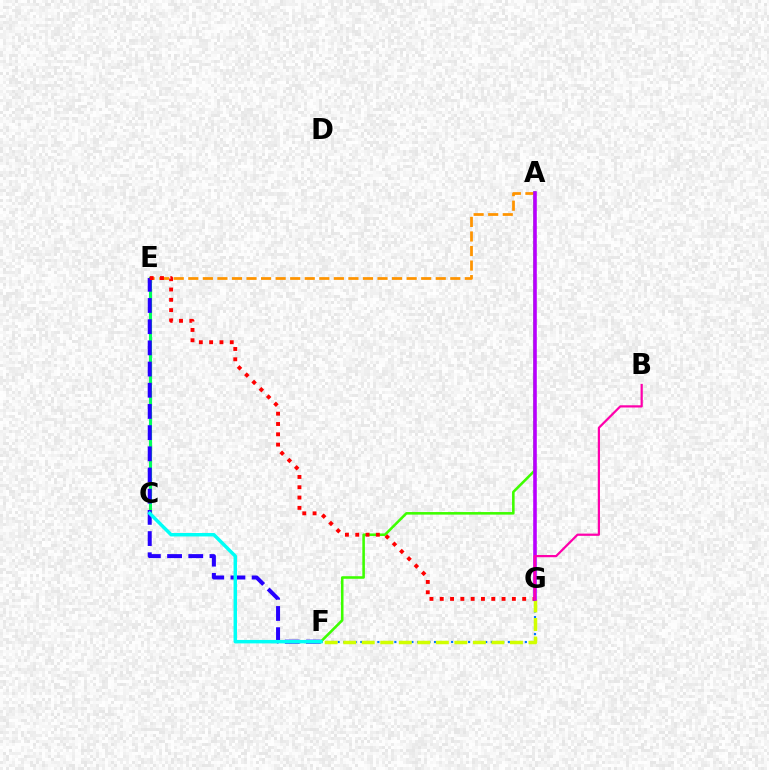{('C', 'E'): [{'color': '#00ff5c', 'line_style': 'solid', 'thickness': 2.23}], ('F', 'G'): [{'color': '#0074ff', 'line_style': 'dotted', 'thickness': 1.54}, {'color': '#d1ff00', 'line_style': 'dashed', 'thickness': 2.52}], ('E', 'F'): [{'color': '#2500ff', 'line_style': 'dashed', 'thickness': 2.88}], ('A', 'E'): [{'color': '#ff9400', 'line_style': 'dashed', 'thickness': 1.98}], ('A', 'F'): [{'color': '#3dff00', 'line_style': 'solid', 'thickness': 1.85}], ('E', 'G'): [{'color': '#ff0000', 'line_style': 'dotted', 'thickness': 2.8}], ('A', 'G'): [{'color': '#b900ff', 'line_style': 'solid', 'thickness': 2.6}], ('B', 'G'): [{'color': '#ff00ac', 'line_style': 'solid', 'thickness': 1.6}], ('C', 'F'): [{'color': '#00fff6', 'line_style': 'solid', 'thickness': 2.49}]}